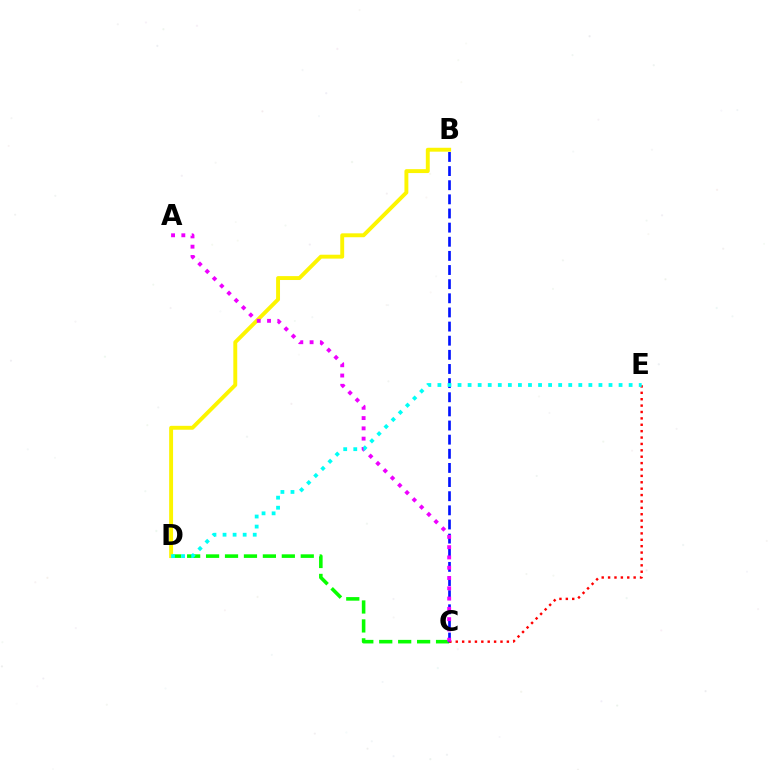{('C', 'D'): [{'color': '#08ff00', 'line_style': 'dashed', 'thickness': 2.57}], ('B', 'C'): [{'color': '#0010ff', 'line_style': 'dashed', 'thickness': 1.92}], ('C', 'E'): [{'color': '#ff0000', 'line_style': 'dotted', 'thickness': 1.74}], ('B', 'D'): [{'color': '#fcf500', 'line_style': 'solid', 'thickness': 2.81}], ('A', 'C'): [{'color': '#ee00ff', 'line_style': 'dotted', 'thickness': 2.79}], ('D', 'E'): [{'color': '#00fff6', 'line_style': 'dotted', 'thickness': 2.73}]}